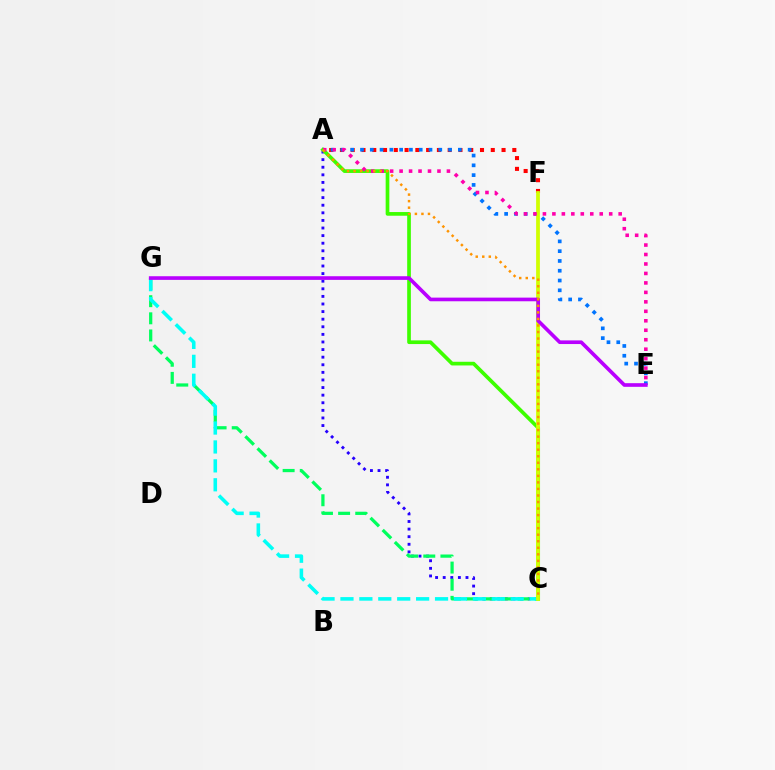{('A', 'F'): [{'color': '#ff0000', 'line_style': 'dotted', 'thickness': 2.93}], ('A', 'C'): [{'color': '#2500ff', 'line_style': 'dotted', 'thickness': 2.06}, {'color': '#3dff00', 'line_style': 'solid', 'thickness': 2.65}, {'color': '#ff9400', 'line_style': 'dotted', 'thickness': 1.78}], ('C', 'G'): [{'color': '#00ff5c', 'line_style': 'dashed', 'thickness': 2.33}, {'color': '#00fff6', 'line_style': 'dashed', 'thickness': 2.57}], ('A', 'E'): [{'color': '#0074ff', 'line_style': 'dotted', 'thickness': 2.66}, {'color': '#ff00ac', 'line_style': 'dotted', 'thickness': 2.57}], ('C', 'F'): [{'color': '#d1ff00', 'line_style': 'solid', 'thickness': 2.7}], ('E', 'G'): [{'color': '#b900ff', 'line_style': 'solid', 'thickness': 2.63}]}